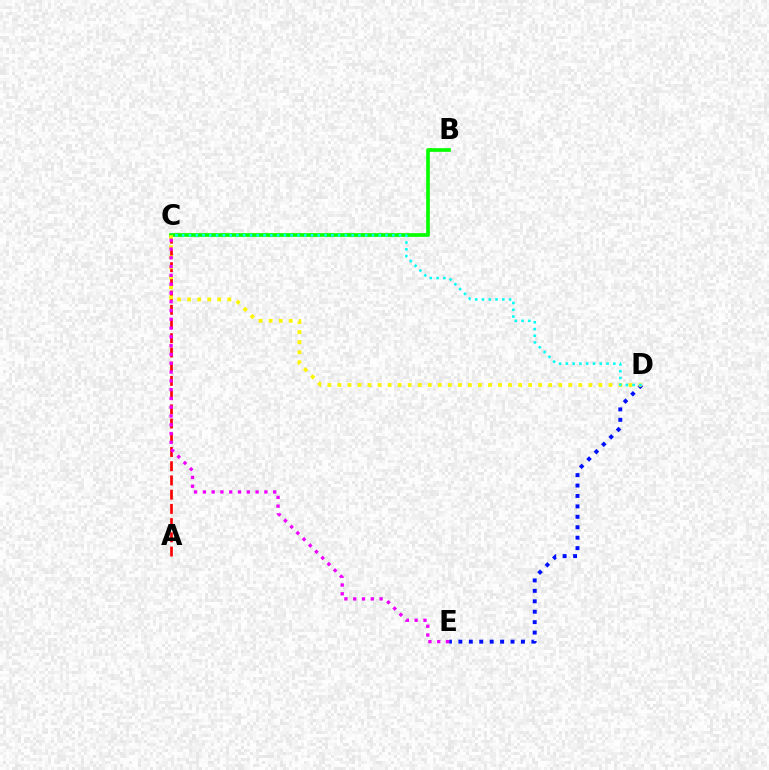{('A', 'C'): [{'color': '#ff0000', 'line_style': 'dashed', 'thickness': 1.93}], ('D', 'E'): [{'color': '#0010ff', 'line_style': 'dotted', 'thickness': 2.83}], ('B', 'C'): [{'color': '#08ff00', 'line_style': 'solid', 'thickness': 2.67}], ('C', 'D'): [{'color': '#fcf500', 'line_style': 'dotted', 'thickness': 2.73}, {'color': '#00fff6', 'line_style': 'dotted', 'thickness': 1.84}], ('C', 'E'): [{'color': '#ee00ff', 'line_style': 'dotted', 'thickness': 2.39}]}